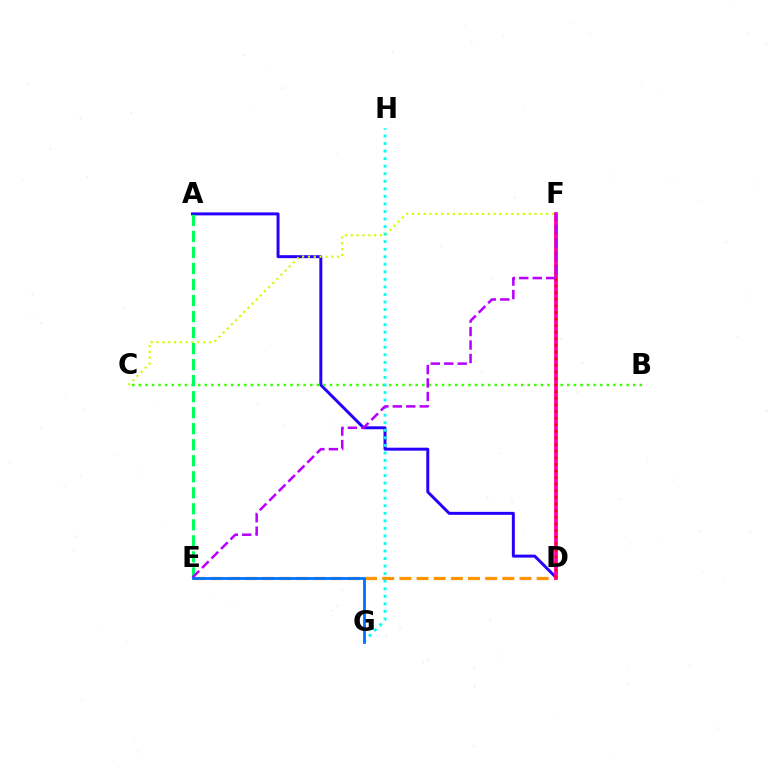{('A', 'D'): [{'color': '#2500ff', 'line_style': 'solid', 'thickness': 2.13}], ('C', 'F'): [{'color': '#d1ff00', 'line_style': 'dotted', 'thickness': 1.59}], ('D', 'E'): [{'color': '#ff9400', 'line_style': 'dashed', 'thickness': 2.33}], ('B', 'C'): [{'color': '#3dff00', 'line_style': 'dotted', 'thickness': 1.79}], ('D', 'F'): [{'color': '#ff00ac', 'line_style': 'solid', 'thickness': 2.71}, {'color': '#ff0000', 'line_style': 'dotted', 'thickness': 1.8}], ('A', 'E'): [{'color': '#00ff5c', 'line_style': 'dashed', 'thickness': 2.18}], ('G', 'H'): [{'color': '#00fff6', 'line_style': 'dotted', 'thickness': 2.05}], ('E', 'F'): [{'color': '#b900ff', 'line_style': 'dashed', 'thickness': 1.83}], ('E', 'G'): [{'color': '#0074ff', 'line_style': 'solid', 'thickness': 2.02}]}